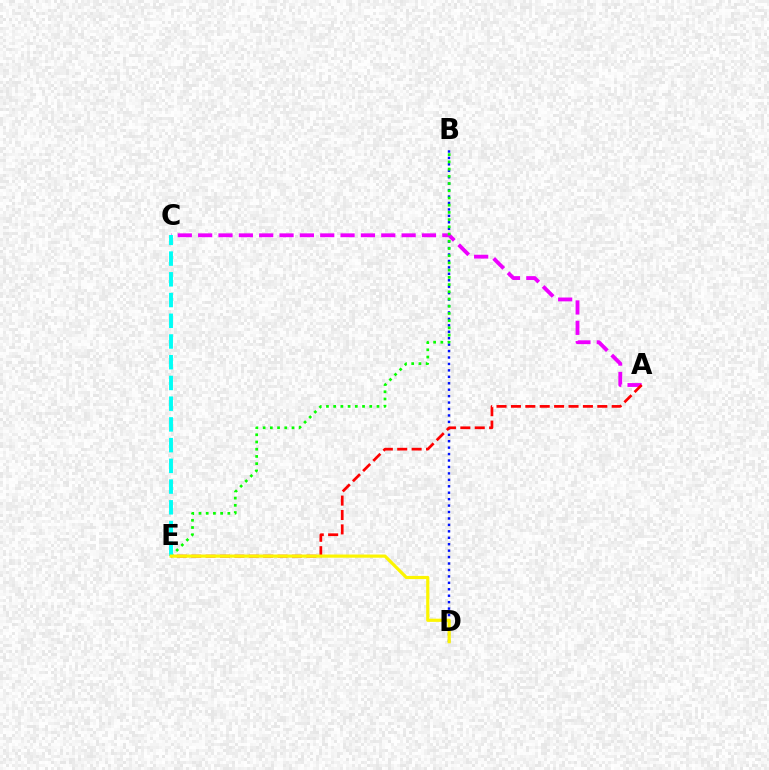{('B', 'D'): [{'color': '#0010ff', 'line_style': 'dotted', 'thickness': 1.75}], ('A', 'C'): [{'color': '#ee00ff', 'line_style': 'dashed', 'thickness': 2.76}], ('A', 'E'): [{'color': '#ff0000', 'line_style': 'dashed', 'thickness': 1.96}], ('B', 'E'): [{'color': '#08ff00', 'line_style': 'dotted', 'thickness': 1.96}], ('C', 'E'): [{'color': '#00fff6', 'line_style': 'dashed', 'thickness': 2.82}], ('D', 'E'): [{'color': '#fcf500', 'line_style': 'solid', 'thickness': 2.29}]}